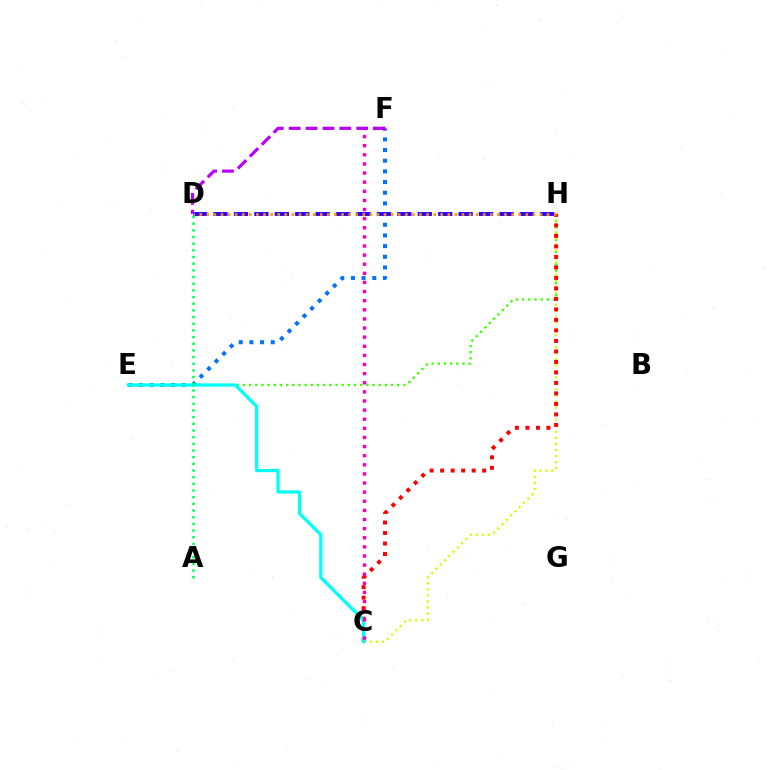{('E', 'H'): [{'color': '#3dff00', 'line_style': 'dotted', 'thickness': 1.68}], ('C', 'H'): [{'color': '#d1ff00', 'line_style': 'dotted', 'thickness': 1.64}, {'color': '#ff0000', 'line_style': 'dotted', 'thickness': 2.85}], ('E', 'F'): [{'color': '#0074ff', 'line_style': 'dotted', 'thickness': 2.9}], ('C', 'E'): [{'color': '#00fff6', 'line_style': 'solid', 'thickness': 2.35}], ('C', 'F'): [{'color': '#ff00ac', 'line_style': 'dotted', 'thickness': 2.48}], ('D', 'F'): [{'color': '#b900ff', 'line_style': 'dashed', 'thickness': 2.29}], ('D', 'H'): [{'color': '#2500ff', 'line_style': 'dashed', 'thickness': 2.77}, {'color': '#ff9400', 'line_style': 'dotted', 'thickness': 1.93}], ('A', 'D'): [{'color': '#00ff5c', 'line_style': 'dotted', 'thickness': 1.81}]}